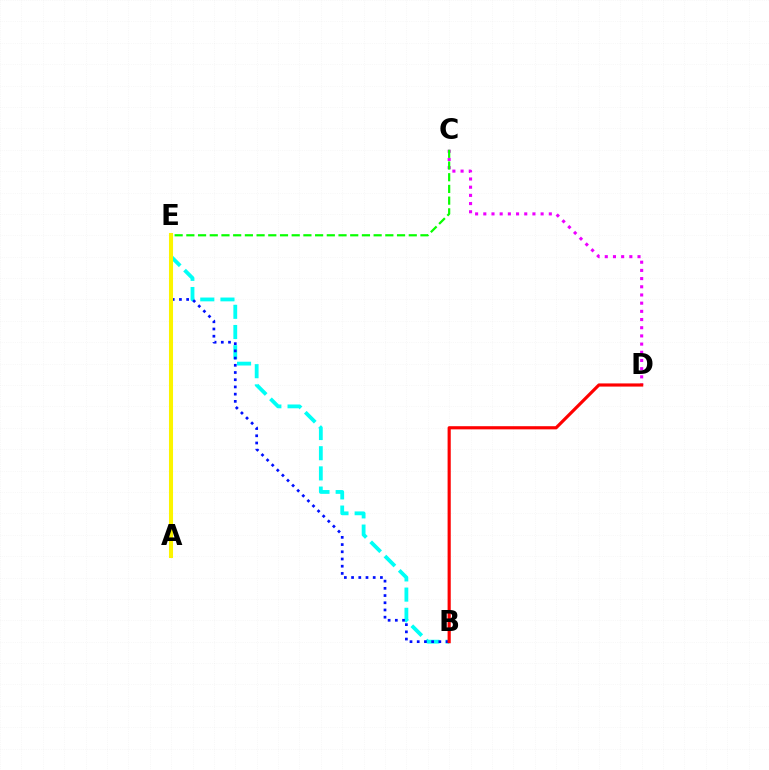{('C', 'D'): [{'color': '#ee00ff', 'line_style': 'dotted', 'thickness': 2.22}], ('B', 'E'): [{'color': '#00fff6', 'line_style': 'dashed', 'thickness': 2.74}, {'color': '#0010ff', 'line_style': 'dotted', 'thickness': 1.96}], ('A', 'E'): [{'color': '#fcf500', 'line_style': 'solid', 'thickness': 2.92}], ('B', 'D'): [{'color': '#ff0000', 'line_style': 'solid', 'thickness': 2.27}], ('C', 'E'): [{'color': '#08ff00', 'line_style': 'dashed', 'thickness': 1.59}]}